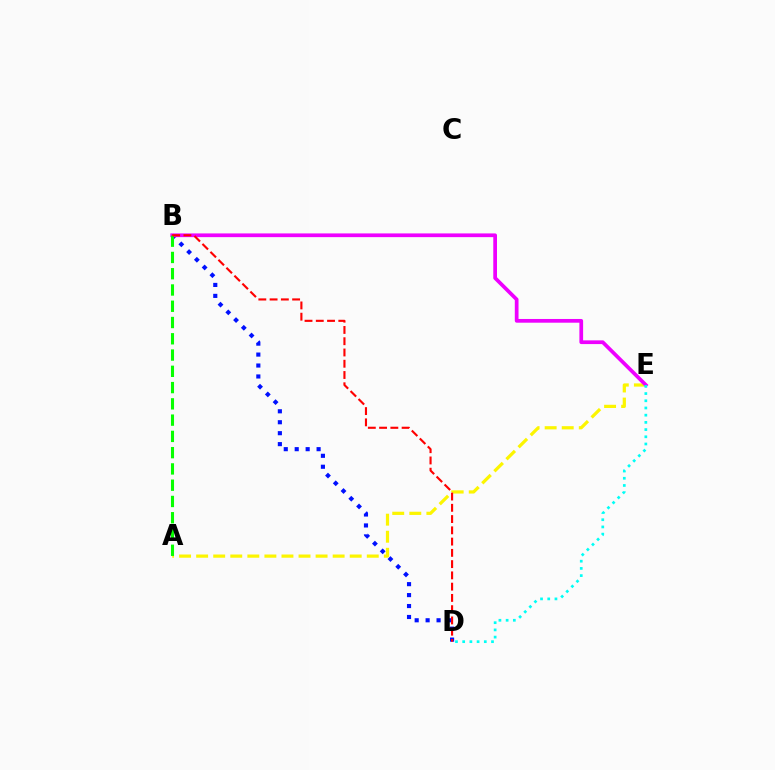{('B', 'D'): [{'color': '#0010ff', 'line_style': 'dotted', 'thickness': 2.97}, {'color': '#ff0000', 'line_style': 'dashed', 'thickness': 1.53}], ('A', 'E'): [{'color': '#fcf500', 'line_style': 'dashed', 'thickness': 2.32}], ('B', 'E'): [{'color': '#ee00ff', 'line_style': 'solid', 'thickness': 2.68}], ('A', 'B'): [{'color': '#08ff00', 'line_style': 'dashed', 'thickness': 2.21}], ('D', 'E'): [{'color': '#00fff6', 'line_style': 'dotted', 'thickness': 1.96}]}